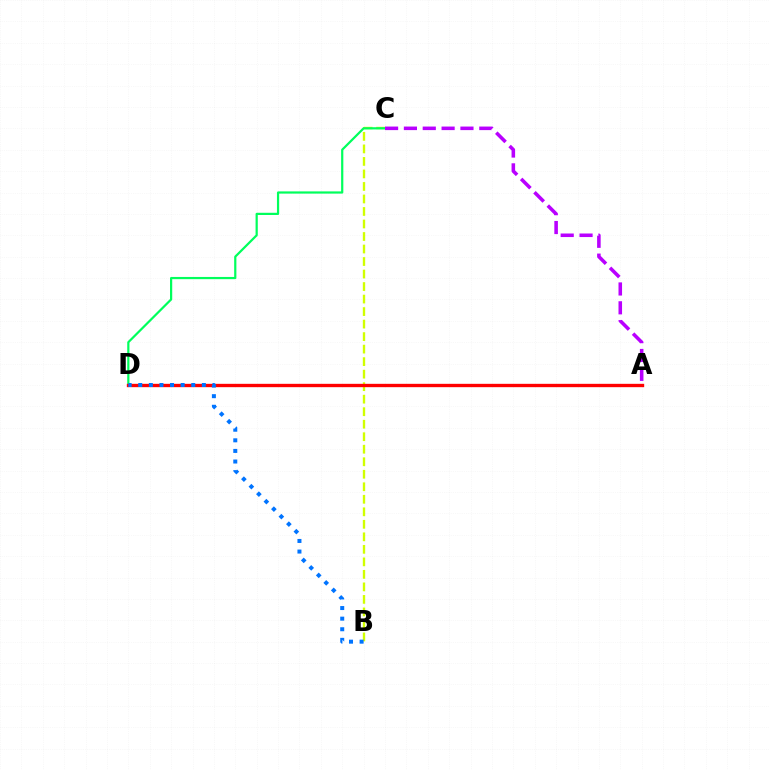{('B', 'C'): [{'color': '#d1ff00', 'line_style': 'dashed', 'thickness': 1.7}], ('C', 'D'): [{'color': '#00ff5c', 'line_style': 'solid', 'thickness': 1.59}], ('A', 'D'): [{'color': '#ff0000', 'line_style': 'solid', 'thickness': 2.41}], ('B', 'D'): [{'color': '#0074ff', 'line_style': 'dotted', 'thickness': 2.88}], ('A', 'C'): [{'color': '#b900ff', 'line_style': 'dashed', 'thickness': 2.56}]}